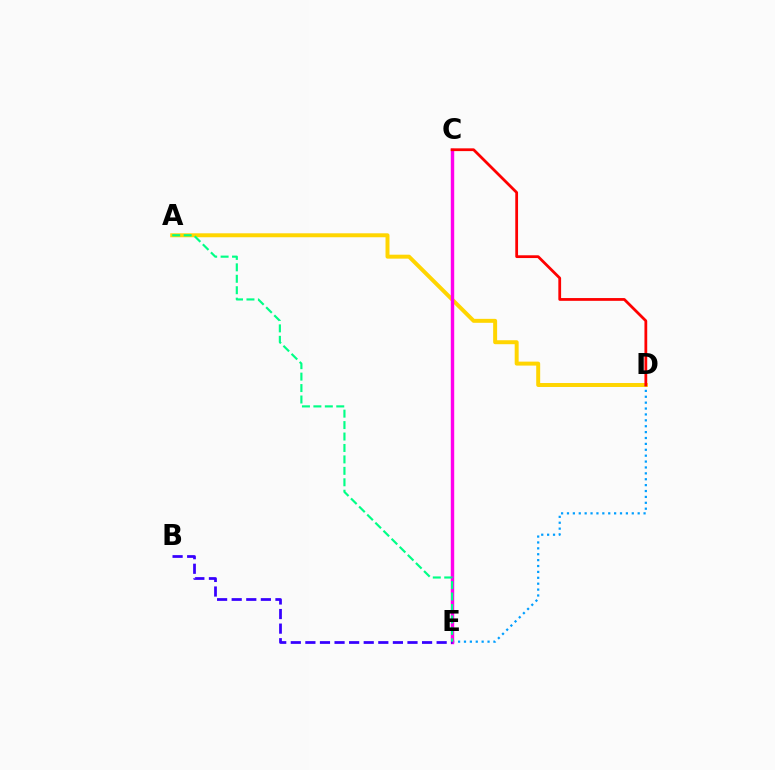{('C', 'E'): [{'color': '#4fff00', 'line_style': 'solid', 'thickness': 2.01}, {'color': '#ff00ed', 'line_style': 'solid', 'thickness': 2.46}], ('A', 'D'): [{'color': '#ffd500', 'line_style': 'solid', 'thickness': 2.85}], ('D', 'E'): [{'color': '#009eff', 'line_style': 'dotted', 'thickness': 1.6}], ('B', 'E'): [{'color': '#3700ff', 'line_style': 'dashed', 'thickness': 1.98}], ('A', 'E'): [{'color': '#00ff86', 'line_style': 'dashed', 'thickness': 1.55}], ('C', 'D'): [{'color': '#ff0000', 'line_style': 'solid', 'thickness': 1.99}]}